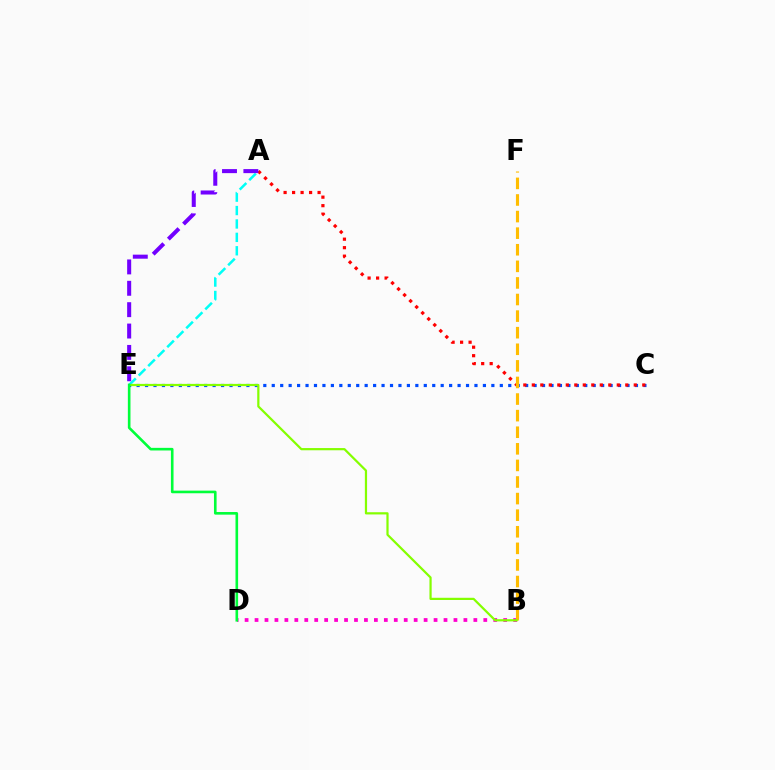{('C', 'E'): [{'color': '#004bff', 'line_style': 'dotted', 'thickness': 2.29}], ('A', 'E'): [{'color': '#00fff6', 'line_style': 'dashed', 'thickness': 1.82}, {'color': '#7200ff', 'line_style': 'dashed', 'thickness': 2.9}], ('B', 'D'): [{'color': '#ff00cf', 'line_style': 'dotted', 'thickness': 2.7}], ('A', 'C'): [{'color': '#ff0000', 'line_style': 'dotted', 'thickness': 2.31}], ('B', 'F'): [{'color': '#ffbd00', 'line_style': 'dashed', 'thickness': 2.25}], ('B', 'E'): [{'color': '#84ff00', 'line_style': 'solid', 'thickness': 1.59}], ('D', 'E'): [{'color': '#00ff39', 'line_style': 'solid', 'thickness': 1.89}]}